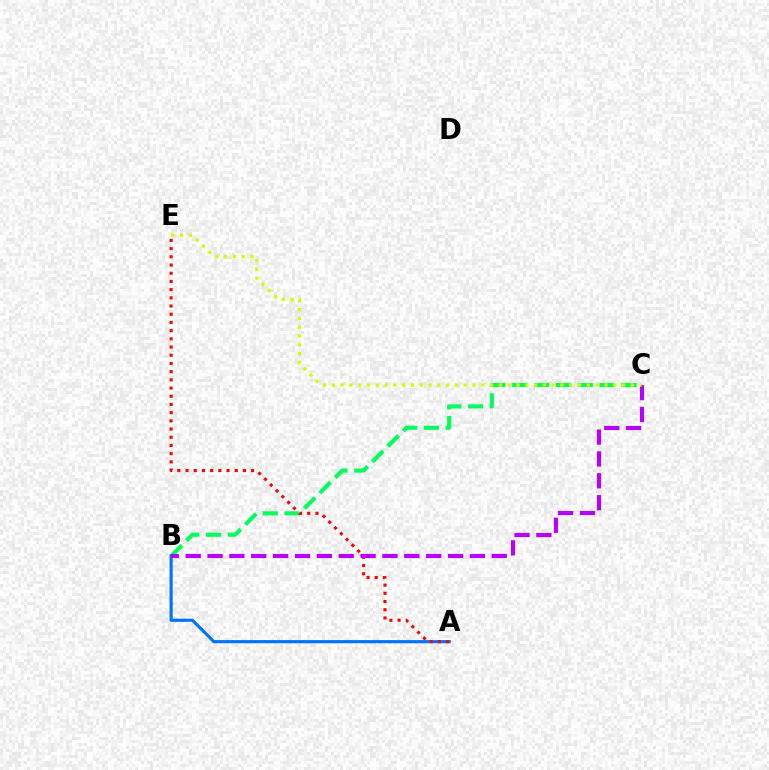{('B', 'C'): [{'color': '#00ff5c', 'line_style': 'dashed', 'thickness': 2.97}, {'color': '#b900ff', 'line_style': 'dashed', 'thickness': 2.97}], ('A', 'B'): [{'color': '#0074ff', 'line_style': 'solid', 'thickness': 2.27}], ('A', 'E'): [{'color': '#ff0000', 'line_style': 'dotted', 'thickness': 2.23}], ('C', 'E'): [{'color': '#d1ff00', 'line_style': 'dotted', 'thickness': 2.39}]}